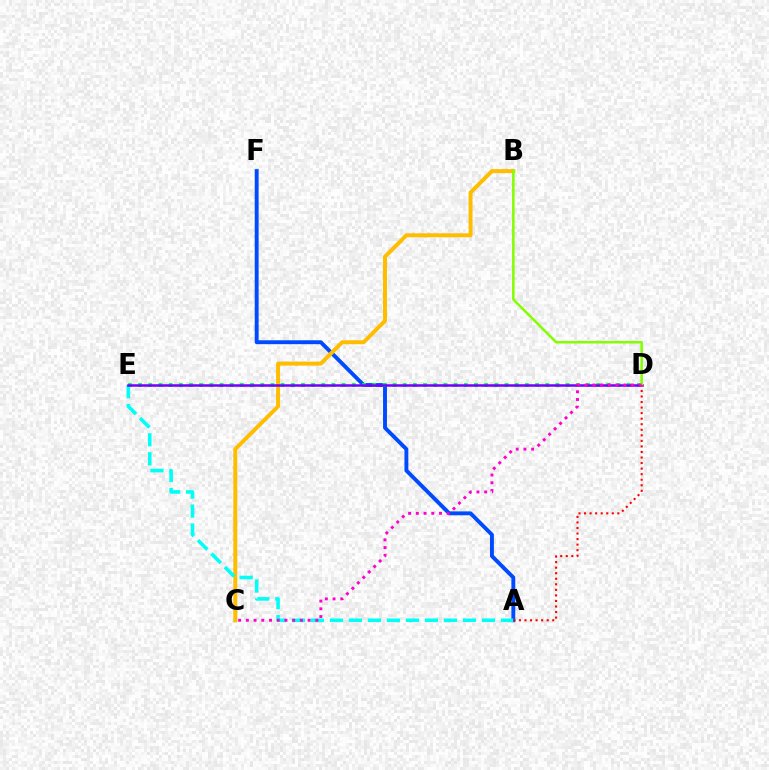{('A', 'F'): [{'color': '#004bff', 'line_style': 'solid', 'thickness': 2.81}], ('B', 'C'): [{'color': '#ffbd00', 'line_style': 'solid', 'thickness': 2.85}], ('D', 'E'): [{'color': '#00ff39', 'line_style': 'dotted', 'thickness': 2.77}, {'color': '#7200ff', 'line_style': 'solid', 'thickness': 1.81}], ('A', 'E'): [{'color': '#00fff6', 'line_style': 'dashed', 'thickness': 2.58}], ('B', 'D'): [{'color': '#84ff00', 'line_style': 'solid', 'thickness': 1.83}], ('A', 'D'): [{'color': '#ff0000', 'line_style': 'dotted', 'thickness': 1.51}], ('C', 'D'): [{'color': '#ff00cf', 'line_style': 'dotted', 'thickness': 2.1}]}